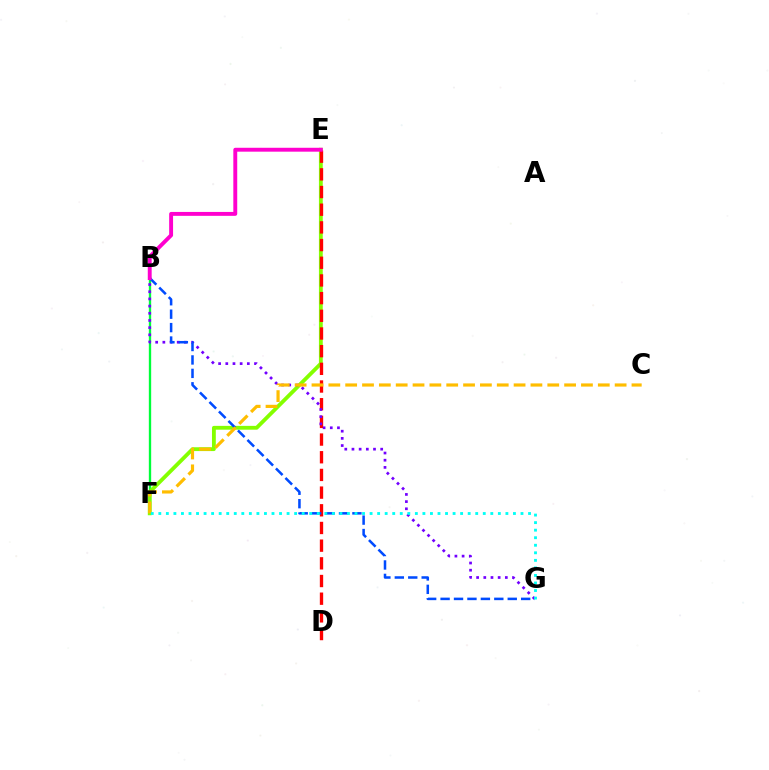{('B', 'F'): [{'color': '#00ff39', 'line_style': 'solid', 'thickness': 1.69}], ('E', 'F'): [{'color': '#84ff00', 'line_style': 'solid', 'thickness': 2.75}], ('D', 'E'): [{'color': '#ff0000', 'line_style': 'dashed', 'thickness': 2.4}], ('B', 'G'): [{'color': '#7200ff', 'line_style': 'dotted', 'thickness': 1.95}, {'color': '#004bff', 'line_style': 'dashed', 'thickness': 1.82}], ('C', 'F'): [{'color': '#ffbd00', 'line_style': 'dashed', 'thickness': 2.29}], ('B', 'E'): [{'color': '#ff00cf', 'line_style': 'solid', 'thickness': 2.81}], ('F', 'G'): [{'color': '#00fff6', 'line_style': 'dotted', 'thickness': 2.05}]}